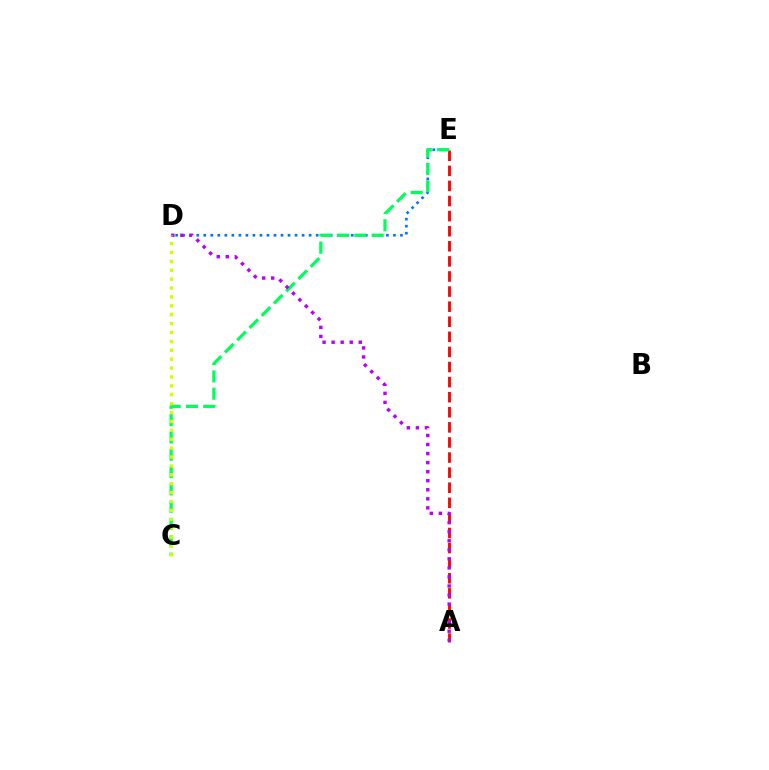{('A', 'E'): [{'color': '#ff0000', 'line_style': 'dashed', 'thickness': 2.05}], ('D', 'E'): [{'color': '#0074ff', 'line_style': 'dotted', 'thickness': 1.91}], ('C', 'E'): [{'color': '#00ff5c', 'line_style': 'dashed', 'thickness': 2.35}], ('A', 'D'): [{'color': '#b900ff', 'line_style': 'dotted', 'thickness': 2.46}], ('C', 'D'): [{'color': '#d1ff00', 'line_style': 'dotted', 'thickness': 2.42}]}